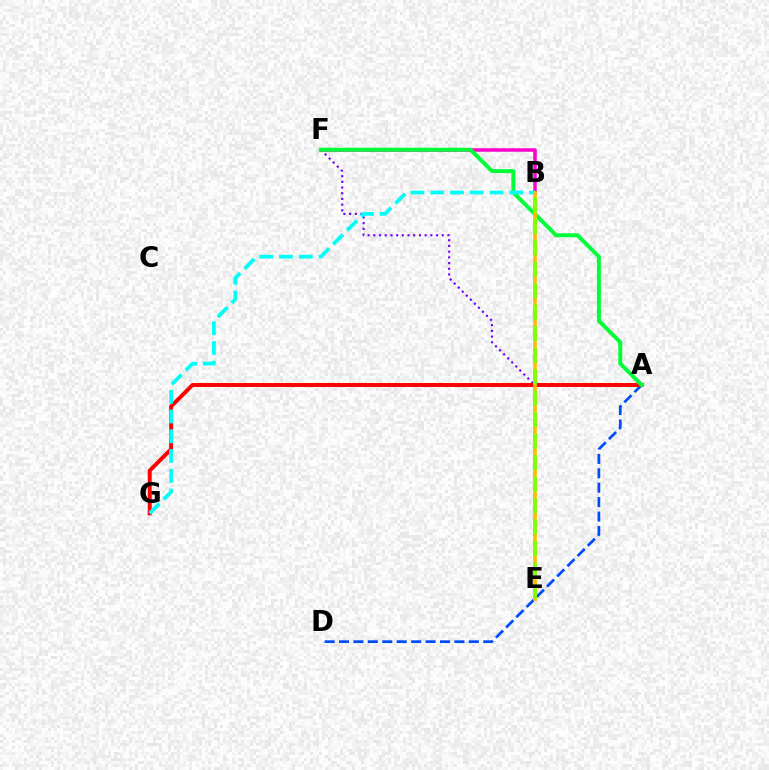{('E', 'F'): [{'color': '#7200ff', 'line_style': 'dotted', 'thickness': 1.55}], ('A', 'D'): [{'color': '#004bff', 'line_style': 'dashed', 'thickness': 1.96}], ('A', 'G'): [{'color': '#ff0000', 'line_style': 'solid', 'thickness': 2.84}], ('B', 'F'): [{'color': '#ff00cf', 'line_style': 'solid', 'thickness': 2.52}], ('A', 'F'): [{'color': '#00ff39', 'line_style': 'solid', 'thickness': 2.85}], ('B', 'G'): [{'color': '#00fff6', 'line_style': 'dashed', 'thickness': 2.68}], ('B', 'E'): [{'color': '#ffbd00', 'line_style': 'solid', 'thickness': 2.61}, {'color': '#84ff00', 'line_style': 'dashed', 'thickness': 2.92}]}